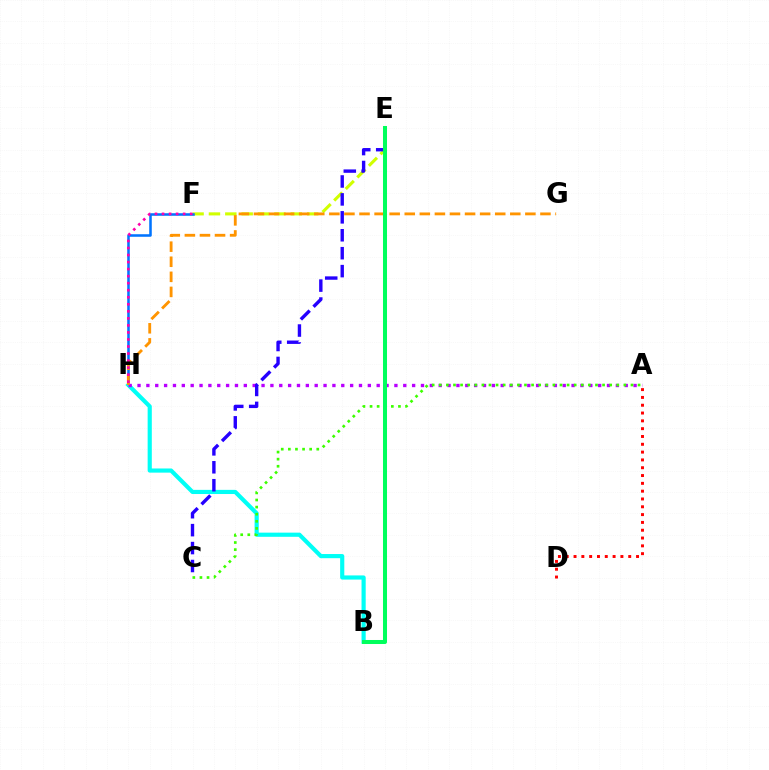{('E', 'F'): [{'color': '#d1ff00', 'line_style': 'dashed', 'thickness': 2.22}], ('F', 'H'): [{'color': '#0074ff', 'line_style': 'solid', 'thickness': 1.83}, {'color': '#ff00ac', 'line_style': 'dotted', 'thickness': 1.91}], ('B', 'H'): [{'color': '#00fff6', 'line_style': 'solid', 'thickness': 2.99}], ('A', 'H'): [{'color': '#b900ff', 'line_style': 'dotted', 'thickness': 2.41}], ('G', 'H'): [{'color': '#ff9400', 'line_style': 'dashed', 'thickness': 2.05}], ('A', 'C'): [{'color': '#3dff00', 'line_style': 'dotted', 'thickness': 1.93}], ('C', 'E'): [{'color': '#2500ff', 'line_style': 'dashed', 'thickness': 2.44}], ('A', 'D'): [{'color': '#ff0000', 'line_style': 'dotted', 'thickness': 2.12}], ('B', 'E'): [{'color': '#00ff5c', 'line_style': 'solid', 'thickness': 2.9}]}